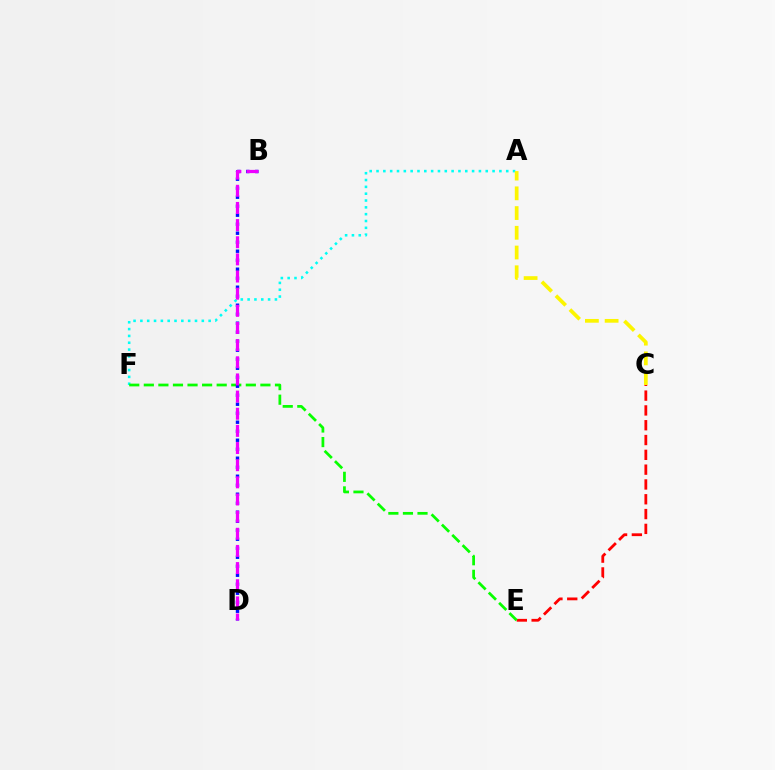{('C', 'E'): [{'color': '#ff0000', 'line_style': 'dashed', 'thickness': 2.01}], ('A', 'F'): [{'color': '#00fff6', 'line_style': 'dotted', 'thickness': 1.85}], ('E', 'F'): [{'color': '#08ff00', 'line_style': 'dashed', 'thickness': 1.98}], ('B', 'D'): [{'color': '#0010ff', 'line_style': 'dotted', 'thickness': 2.45}, {'color': '#ee00ff', 'line_style': 'dashed', 'thickness': 2.33}], ('A', 'C'): [{'color': '#fcf500', 'line_style': 'dashed', 'thickness': 2.68}]}